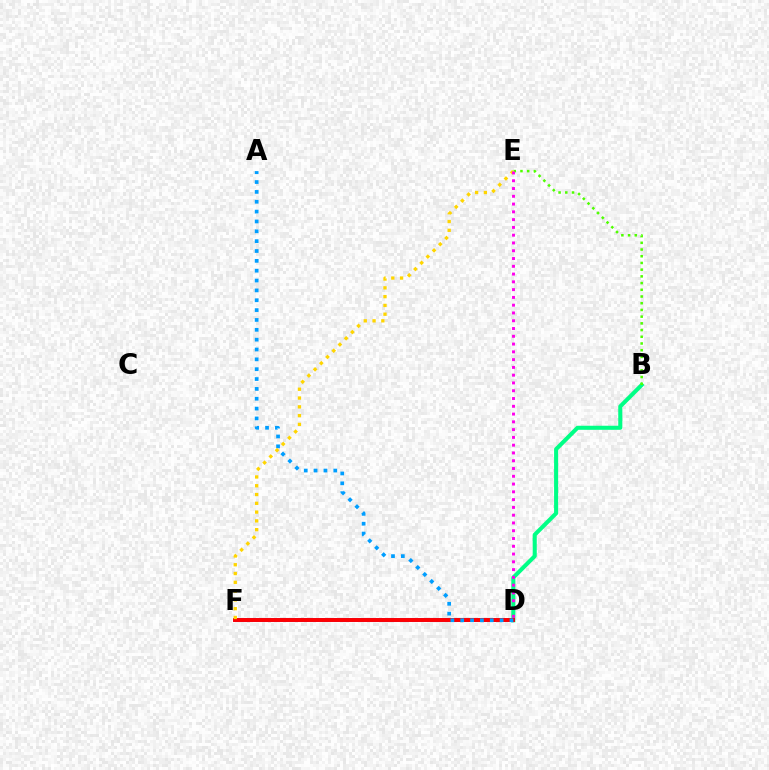{('B', 'D'): [{'color': '#00ff86', 'line_style': 'solid', 'thickness': 2.92}], ('D', 'F'): [{'color': '#3700ff', 'line_style': 'solid', 'thickness': 2.58}, {'color': '#ff0000', 'line_style': 'solid', 'thickness': 2.81}], ('A', 'D'): [{'color': '#009eff', 'line_style': 'dotted', 'thickness': 2.68}], ('B', 'E'): [{'color': '#4fff00', 'line_style': 'dotted', 'thickness': 1.82}], ('E', 'F'): [{'color': '#ffd500', 'line_style': 'dotted', 'thickness': 2.39}], ('D', 'E'): [{'color': '#ff00ed', 'line_style': 'dotted', 'thickness': 2.11}]}